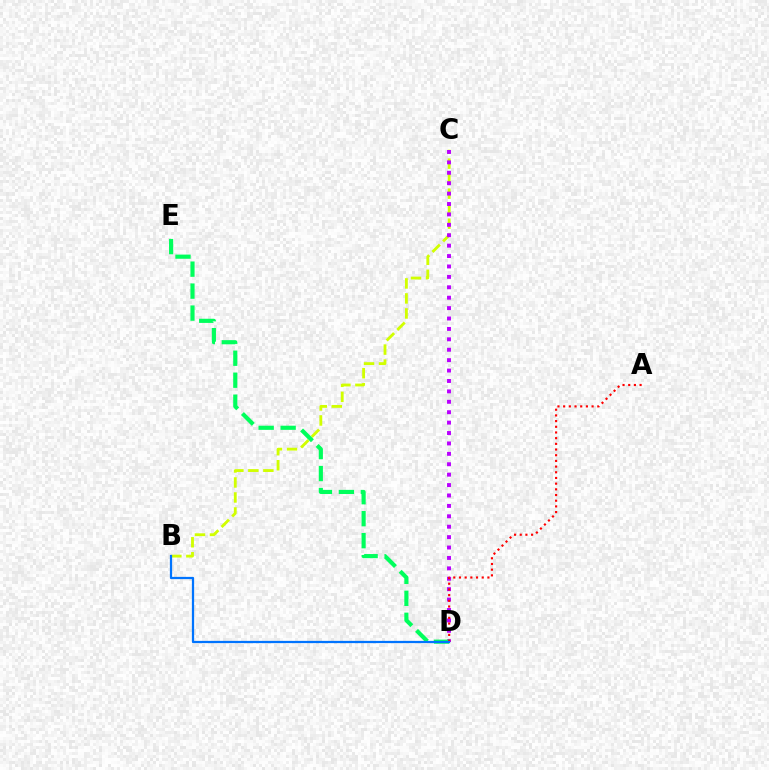{('B', 'C'): [{'color': '#d1ff00', 'line_style': 'dashed', 'thickness': 2.04}], ('C', 'D'): [{'color': '#b900ff', 'line_style': 'dotted', 'thickness': 2.83}], ('D', 'E'): [{'color': '#00ff5c', 'line_style': 'dashed', 'thickness': 2.99}], ('A', 'D'): [{'color': '#ff0000', 'line_style': 'dotted', 'thickness': 1.55}], ('B', 'D'): [{'color': '#0074ff', 'line_style': 'solid', 'thickness': 1.62}]}